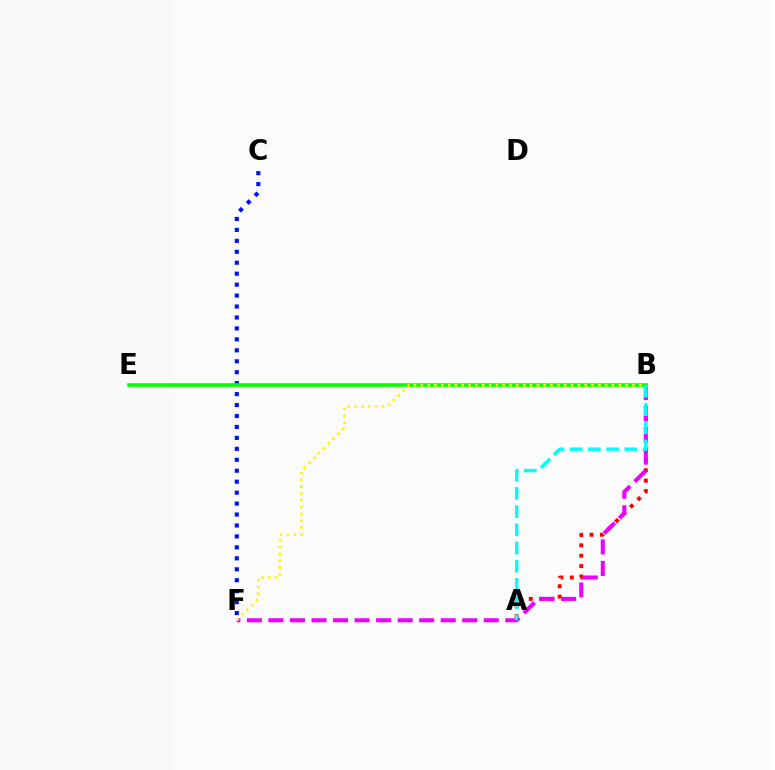{('A', 'B'): [{'color': '#ff0000', 'line_style': 'dotted', 'thickness': 2.83}, {'color': '#00fff6', 'line_style': 'dashed', 'thickness': 2.47}], ('C', 'F'): [{'color': '#0010ff', 'line_style': 'dotted', 'thickness': 2.97}], ('B', 'F'): [{'color': '#ee00ff', 'line_style': 'dashed', 'thickness': 2.93}, {'color': '#fcf500', 'line_style': 'dotted', 'thickness': 1.86}], ('B', 'E'): [{'color': '#08ff00', 'line_style': 'solid', 'thickness': 2.62}]}